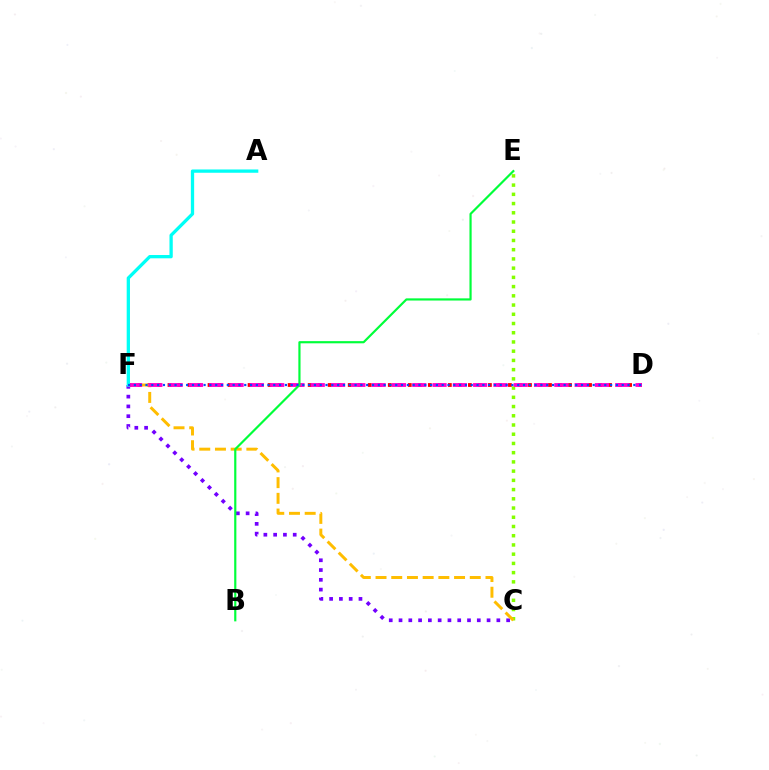{('D', 'F'): [{'color': '#ff0000', 'line_style': 'dotted', 'thickness': 2.72}, {'color': '#ff00cf', 'line_style': 'dashed', 'thickness': 2.76}, {'color': '#004bff', 'line_style': 'dotted', 'thickness': 1.58}], ('C', 'E'): [{'color': '#84ff00', 'line_style': 'dotted', 'thickness': 2.51}], ('C', 'F'): [{'color': '#7200ff', 'line_style': 'dotted', 'thickness': 2.66}, {'color': '#ffbd00', 'line_style': 'dashed', 'thickness': 2.13}], ('A', 'F'): [{'color': '#00fff6', 'line_style': 'solid', 'thickness': 2.37}], ('B', 'E'): [{'color': '#00ff39', 'line_style': 'solid', 'thickness': 1.57}]}